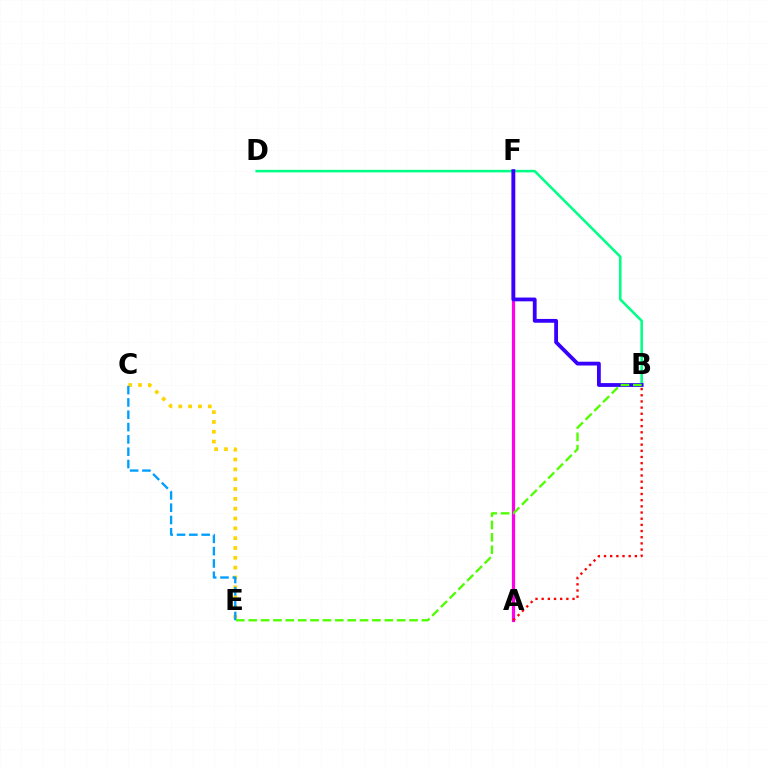{('B', 'D'): [{'color': '#00ff86', 'line_style': 'solid', 'thickness': 1.84}], ('C', 'E'): [{'color': '#ffd500', 'line_style': 'dotted', 'thickness': 2.67}, {'color': '#009eff', 'line_style': 'dashed', 'thickness': 1.67}], ('A', 'F'): [{'color': '#ff00ed', 'line_style': 'solid', 'thickness': 2.31}], ('B', 'F'): [{'color': '#3700ff', 'line_style': 'solid', 'thickness': 2.74}], ('B', 'E'): [{'color': '#4fff00', 'line_style': 'dashed', 'thickness': 1.68}], ('A', 'B'): [{'color': '#ff0000', 'line_style': 'dotted', 'thickness': 1.68}]}